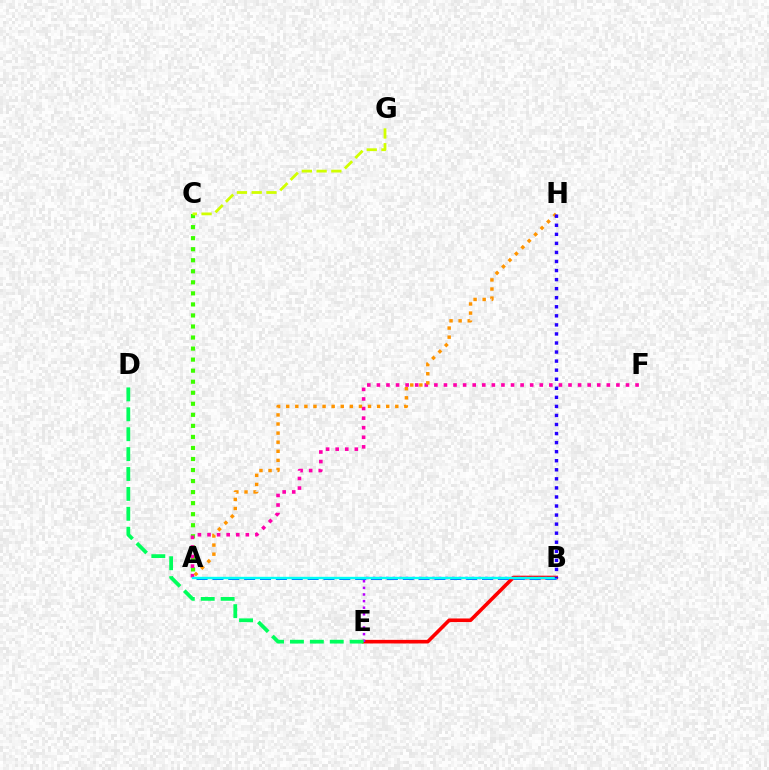{('A', 'C'): [{'color': '#3dff00', 'line_style': 'dotted', 'thickness': 3.0}], ('B', 'E'): [{'color': '#ff0000', 'line_style': 'solid', 'thickness': 2.6}, {'color': '#b900ff', 'line_style': 'dotted', 'thickness': 1.8}], ('A', 'F'): [{'color': '#ff00ac', 'line_style': 'dotted', 'thickness': 2.6}], ('A', 'B'): [{'color': '#0074ff', 'line_style': 'dashed', 'thickness': 2.15}, {'color': '#00fff6', 'line_style': 'solid', 'thickness': 1.71}], ('C', 'G'): [{'color': '#d1ff00', 'line_style': 'dashed', 'thickness': 2.0}], ('D', 'E'): [{'color': '#00ff5c', 'line_style': 'dashed', 'thickness': 2.7}], ('A', 'H'): [{'color': '#ff9400', 'line_style': 'dotted', 'thickness': 2.47}], ('B', 'H'): [{'color': '#2500ff', 'line_style': 'dotted', 'thickness': 2.46}]}